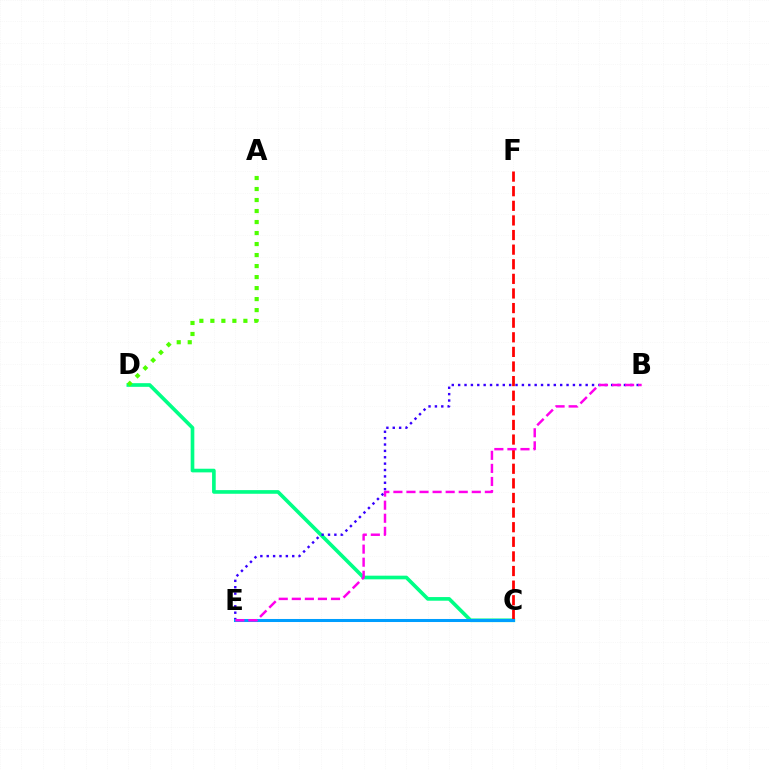{('C', 'E'): [{'color': '#ffd500', 'line_style': 'solid', 'thickness': 1.91}, {'color': '#009eff', 'line_style': 'solid', 'thickness': 2.19}], ('C', 'D'): [{'color': '#00ff86', 'line_style': 'solid', 'thickness': 2.63}], ('B', 'E'): [{'color': '#3700ff', 'line_style': 'dotted', 'thickness': 1.73}, {'color': '#ff00ed', 'line_style': 'dashed', 'thickness': 1.78}], ('C', 'F'): [{'color': '#ff0000', 'line_style': 'dashed', 'thickness': 1.98}], ('A', 'D'): [{'color': '#4fff00', 'line_style': 'dotted', 'thickness': 2.99}]}